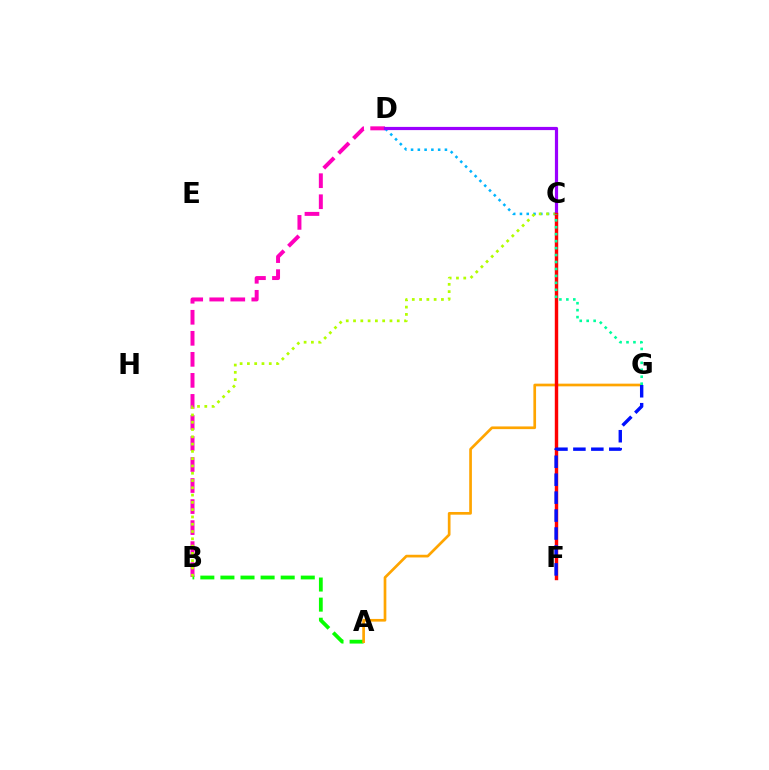{('B', 'D'): [{'color': '#ff00bd', 'line_style': 'dashed', 'thickness': 2.86}], ('A', 'B'): [{'color': '#08ff00', 'line_style': 'dashed', 'thickness': 2.73}], ('C', 'D'): [{'color': '#00b5ff', 'line_style': 'dotted', 'thickness': 1.84}, {'color': '#9b00ff', 'line_style': 'solid', 'thickness': 2.3}], ('A', 'G'): [{'color': '#ffa500', 'line_style': 'solid', 'thickness': 1.94}], ('B', 'C'): [{'color': '#b3ff00', 'line_style': 'dotted', 'thickness': 1.98}], ('C', 'F'): [{'color': '#ff0000', 'line_style': 'solid', 'thickness': 2.47}], ('C', 'G'): [{'color': '#00ff9d', 'line_style': 'dotted', 'thickness': 1.89}], ('F', 'G'): [{'color': '#0010ff', 'line_style': 'dashed', 'thickness': 2.44}]}